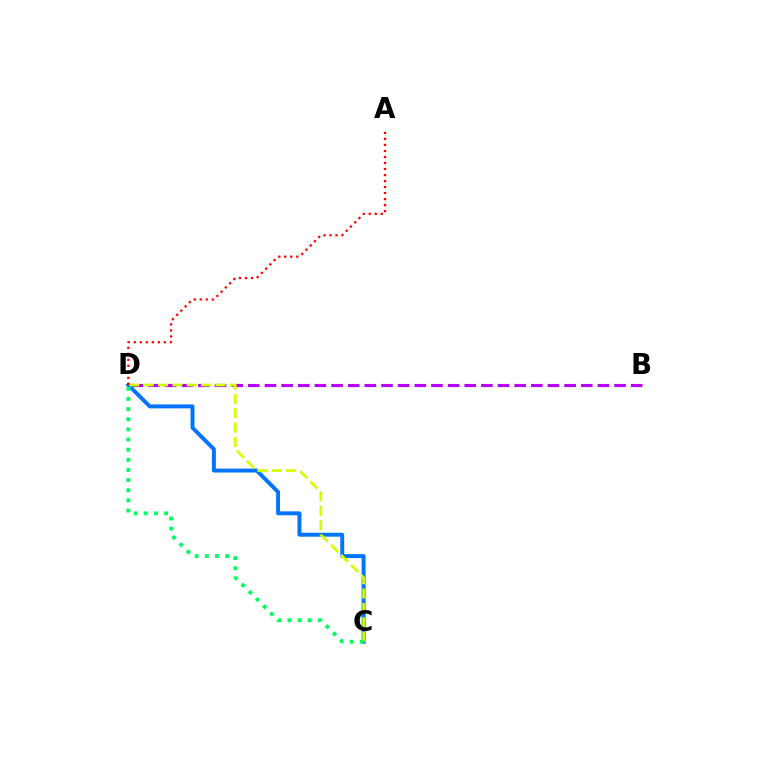{('B', 'D'): [{'color': '#b900ff', 'line_style': 'dashed', 'thickness': 2.26}], ('C', 'D'): [{'color': '#0074ff', 'line_style': 'solid', 'thickness': 2.83}, {'color': '#d1ff00', 'line_style': 'dashed', 'thickness': 1.95}, {'color': '#00ff5c', 'line_style': 'dotted', 'thickness': 2.76}], ('A', 'D'): [{'color': '#ff0000', 'line_style': 'dotted', 'thickness': 1.63}]}